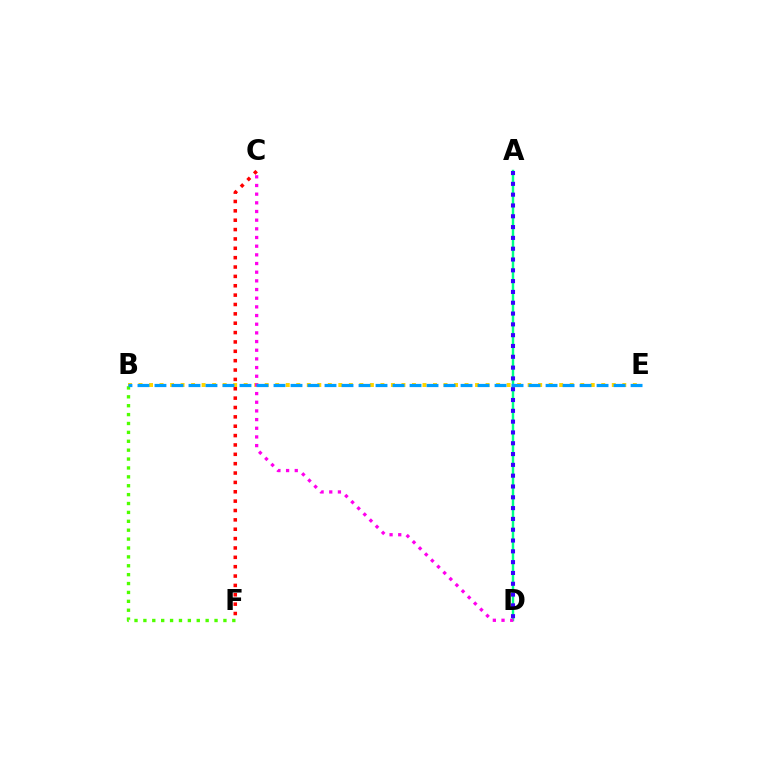{('B', 'E'): [{'color': '#ffd500', 'line_style': 'dotted', 'thickness': 2.86}, {'color': '#009eff', 'line_style': 'dashed', 'thickness': 2.31}], ('C', 'F'): [{'color': '#ff0000', 'line_style': 'dotted', 'thickness': 2.54}], ('B', 'F'): [{'color': '#4fff00', 'line_style': 'dotted', 'thickness': 2.42}], ('A', 'D'): [{'color': '#00ff86', 'line_style': 'solid', 'thickness': 1.75}, {'color': '#3700ff', 'line_style': 'dotted', 'thickness': 2.94}], ('C', 'D'): [{'color': '#ff00ed', 'line_style': 'dotted', 'thickness': 2.36}]}